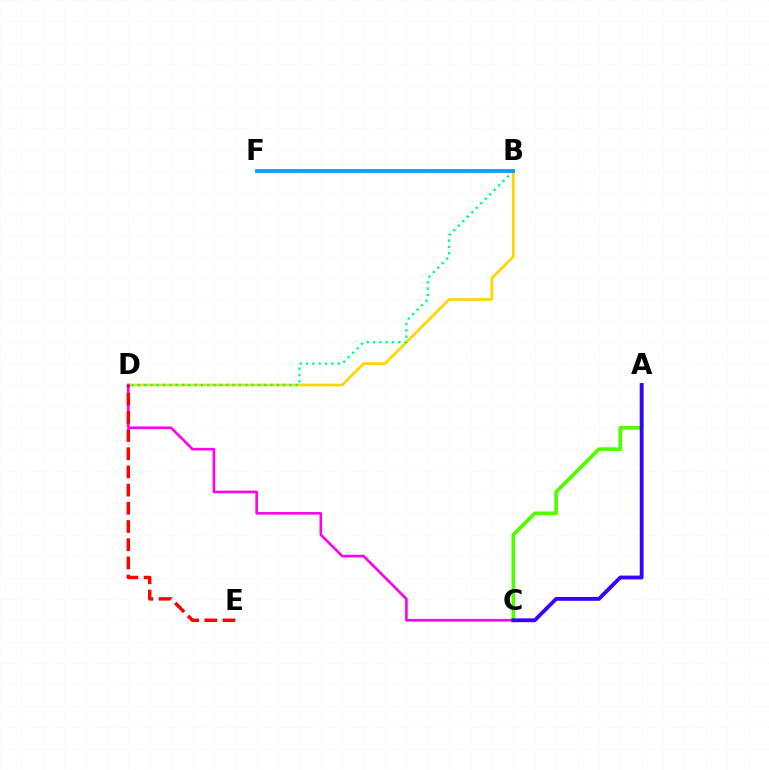{('B', 'D'): [{'color': '#ffd500', 'line_style': 'solid', 'thickness': 1.95}, {'color': '#00ff86', 'line_style': 'dotted', 'thickness': 1.72}], ('A', 'C'): [{'color': '#4fff00', 'line_style': 'solid', 'thickness': 2.65}, {'color': '#3700ff', 'line_style': 'solid', 'thickness': 2.76}], ('C', 'D'): [{'color': '#ff00ed', 'line_style': 'solid', 'thickness': 1.88}], ('B', 'F'): [{'color': '#009eff', 'line_style': 'solid', 'thickness': 2.71}], ('D', 'E'): [{'color': '#ff0000', 'line_style': 'dashed', 'thickness': 2.47}]}